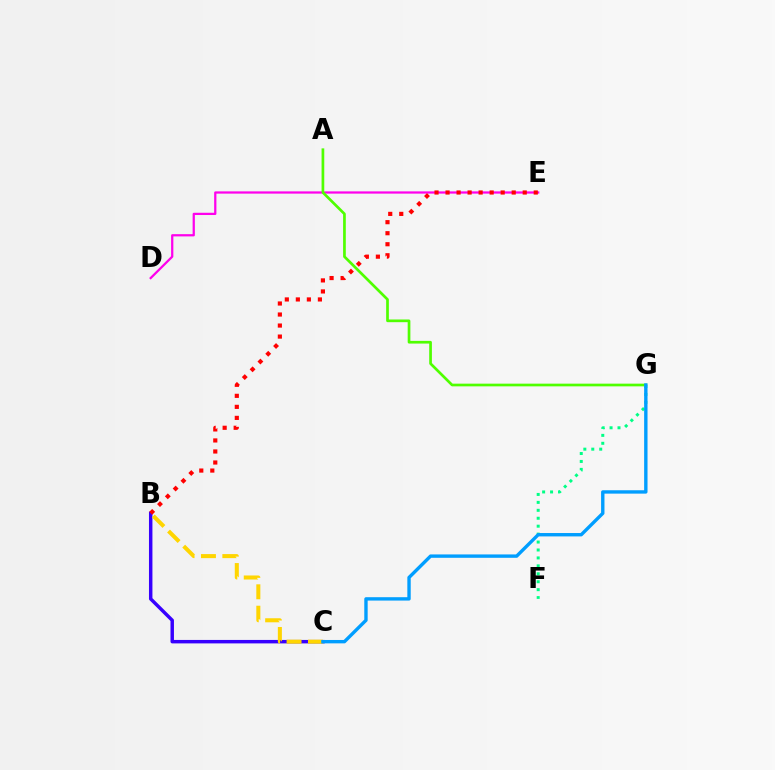{('D', 'E'): [{'color': '#ff00ed', 'line_style': 'solid', 'thickness': 1.61}], ('F', 'G'): [{'color': '#00ff86', 'line_style': 'dotted', 'thickness': 2.16}], ('B', 'C'): [{'color': '#3700ff', 'line_style': 'solid', 'thickness': 2.49}, {'color': '#ffd500', 'line_style': 'dashed', 'thickness': 2.91}], ('B', 'E'): [{'color': '#ff0000', 'line_style': 'dotted', 'thickness': 3.0}], ('A', 'G'): [{'color': '#4fff00', 'line_style': 'solid', 'thickness': 1.94}], ('C', 'G'): [{'color': '#009eff', 'line_style': 'solid', 'thickness': 2.43}]}